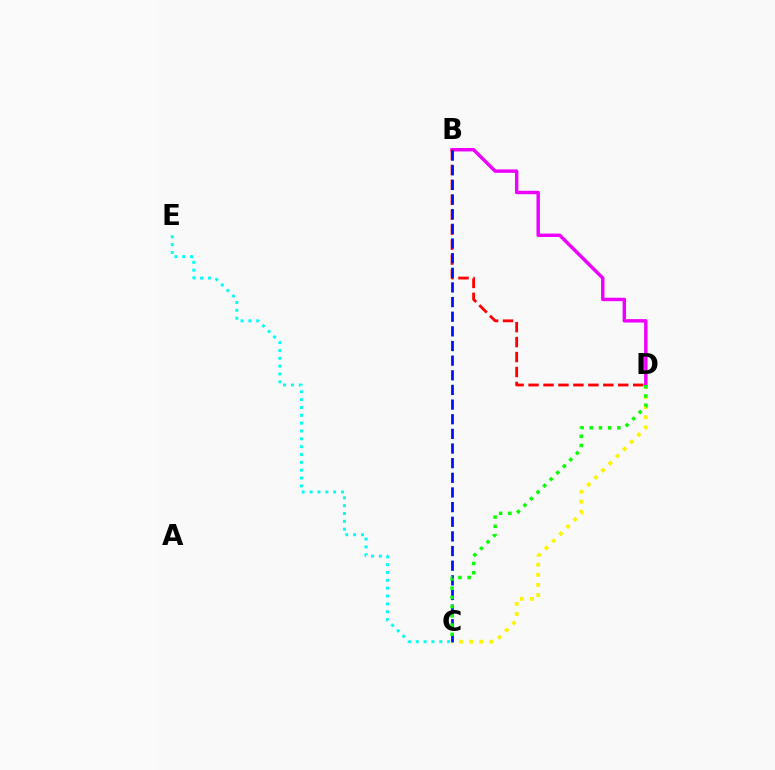{('C', 'E'): [{'color': '#00fff6', 'line_style': 'dotted', 'thickness': 2.13}], ('C', 'D'): [{'color': '#fcf500', 'line_style': 'dotted', 'thickness': 2.75}, {'color': '#08ff00', 'line_style': 'dotted', 'thickness': 2.51}], ('B', 'D'): [{'color': '#ee00ff', 'line_style': 'solid', 'thickness': 2.47}, {'color': '#ff0000', 'line_style': 'dashed', 'thickness': 2.03}], ('B', 'C'): [{'color': '#0010ff', 'line_style': 'dashed', 'thickness': 1.99}]}